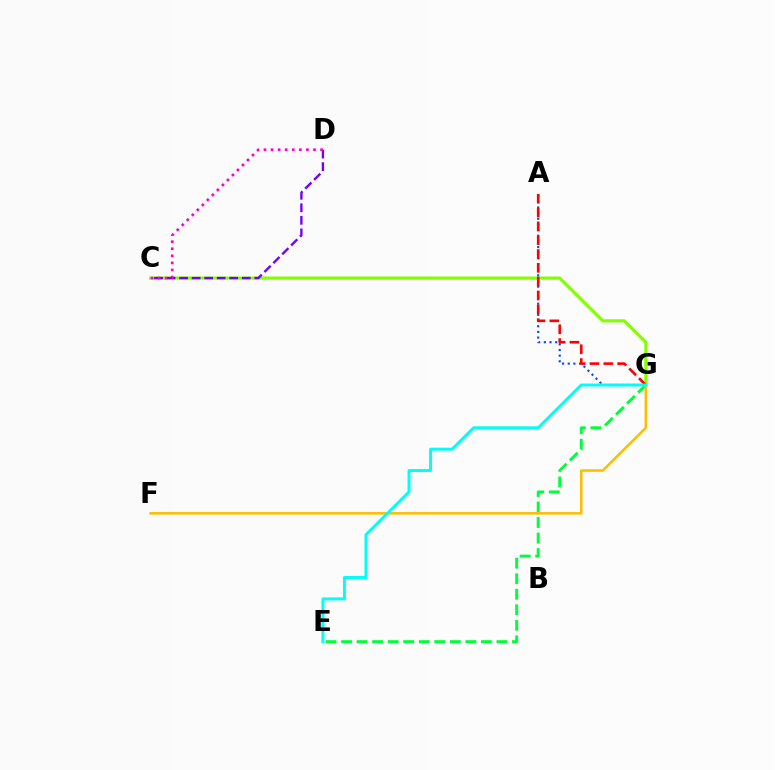{('C', 'G'): [{'color': '#84ff00', 'line_style': 'solid', 'thickness': 2.26}], ('A', 'G'): [{'color': '#004bff', 'line_style': 'dotted', 'thickness': 1.54}, {'color': '#ff0000', 'line_style': 'dashed', 'thickness': 1.88}], ('C', 'D'): [{'color': '#7200ff', 'line_style': 'dashed', 'thickness': 1.7}, {'color': '#ff00cf', 'line_style': 'dotted', 'thickness': 1.92}], ('E', 'G'): [{'color': '#00ff39', 'line_style': 'dashed', 'thickness': 2.11}, {'color': '#00fff6', 'line_style': 'solid', 'thickness': 2.13}], ('F', 'G'): [{'color': '#ffbd00', 'line_style': 'solid', 'thickness': 1.83}]}